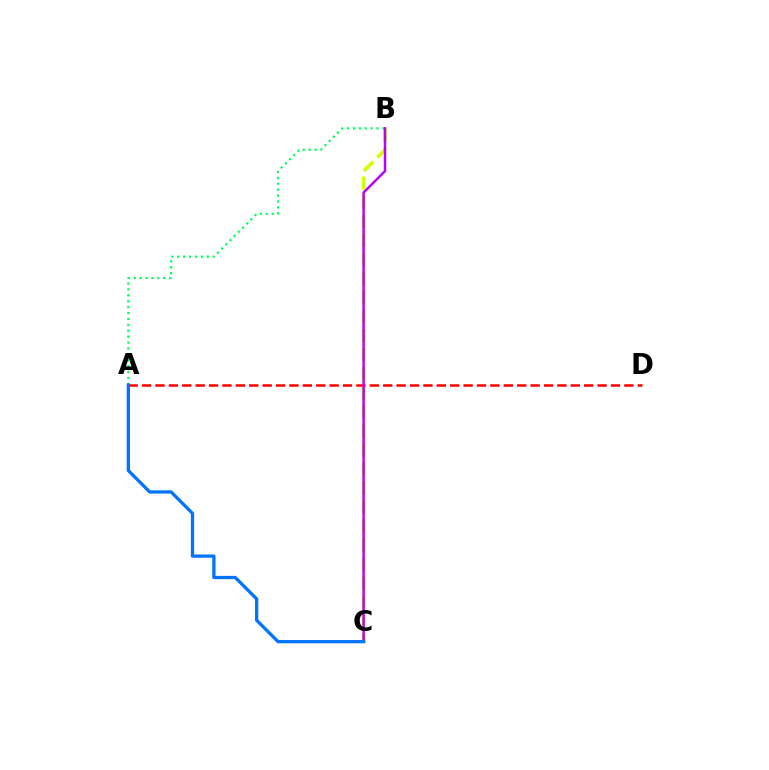{('B', 'C'): [{'color': '#d1ff00', 'line_style': 'dashed', 'thickness': 2.59}, {'color': '#b900ff', 'line_style': 'solid', 'thickness': 1.77}], ('A', 'B'): [{'color': '#00ff5c', 'line_style': 'dotted', 'thickness': 1.6}], ('A', 'D'): [{'color': '#ff0000', 'line_style': 'dashed', 'thickness': 1.82}], ('A', 'C'): [{'color': '#0074ff', 'line_style': 'solid', 'thickness': 2.35}]}